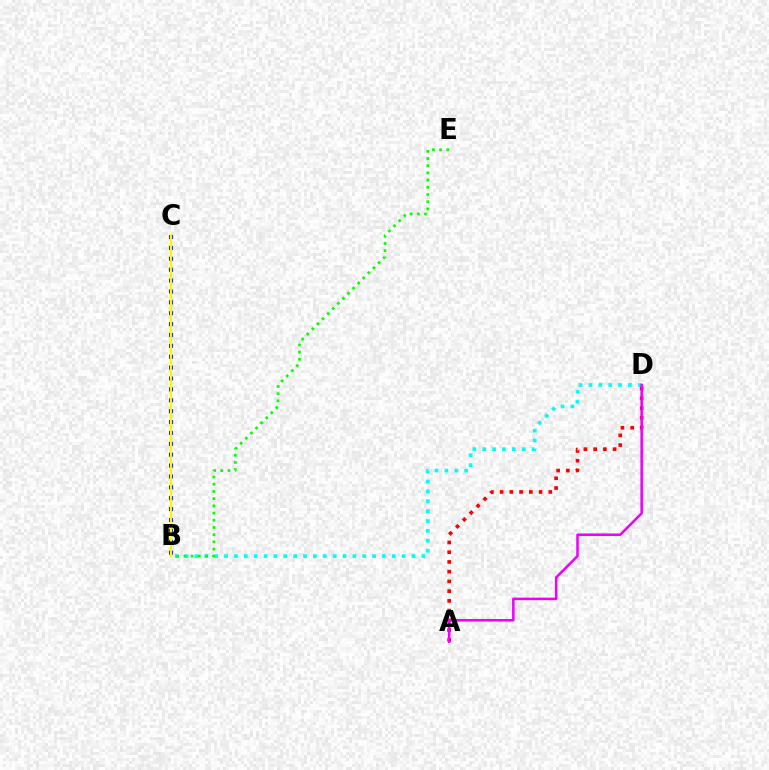{('B', 'D'): [{'color': '#00fff6', 'line_style': 'dotted', 'thickness': 2.68}], ('A', 'D'): [{'color': '#ff0000', 'line_style': 'dotted', 'thickness': 2.65}, {'color': '#ee00ff', 'line_style': 'solid', 'thickness': 1.83}], ('B', 'E'): [{'color': '#08ff00', 'line_style': 'dotted', 'thickness': 1.96}], ('B', 'C'): [{'color': '#0010ff', 'line_style': 'dotted', 'thickness': 2.96}, {'color': '#fcf500', 'line_style': 'solid', 'thickness': 1.7}]}